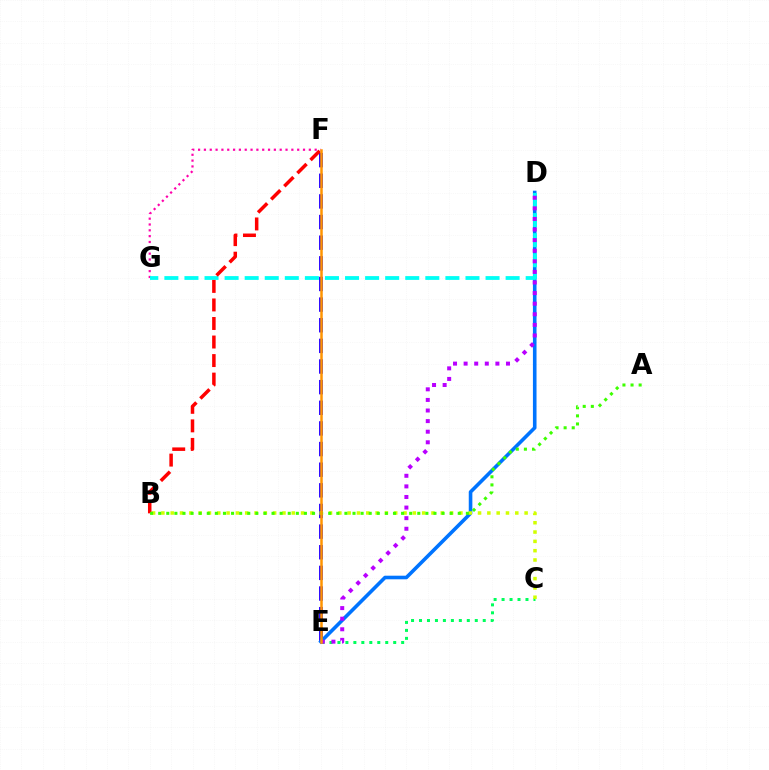{('F', 'G'): [{'color': '#ff00ac', 'line_style': 'dotted', 'thickness': 1.58}], ('C', 'E'): [{'color': '#00ff5c', 'line_style': 'dotted', 'thickness': 2.16}], ('E', 'F'): [{'color': '#2500ff', 'line_style': 'dashed', 'thickness': 2.8}, {'color': '#ff9400', 'line_style': 'solid', 'thickness': 1.8}], ('D', 'E'): [{'color': '#0074ff', 'line_style': 'solid', 'thickness': 2.59}, {'color': '#b900ff', 'line_style': 'dotted', 'thickness': 2.88}], ('D', 'G'): [{'color': '#00fff6', 'line_style': 'dashed', 'thickness': 2.73}], ('B', 'C'): [{'color': '#d1ff00', 'line_style': 'dotted', 'thickness': 2.53}], ('B', 'F'): [{'color': '#ff0000', 'line_style': 'dashed', 'thickness': 2.52}], ('A', 'B'): [{'color': '#3dff00', 'line_style': 'dotted', 'thickness': 2.2}]}